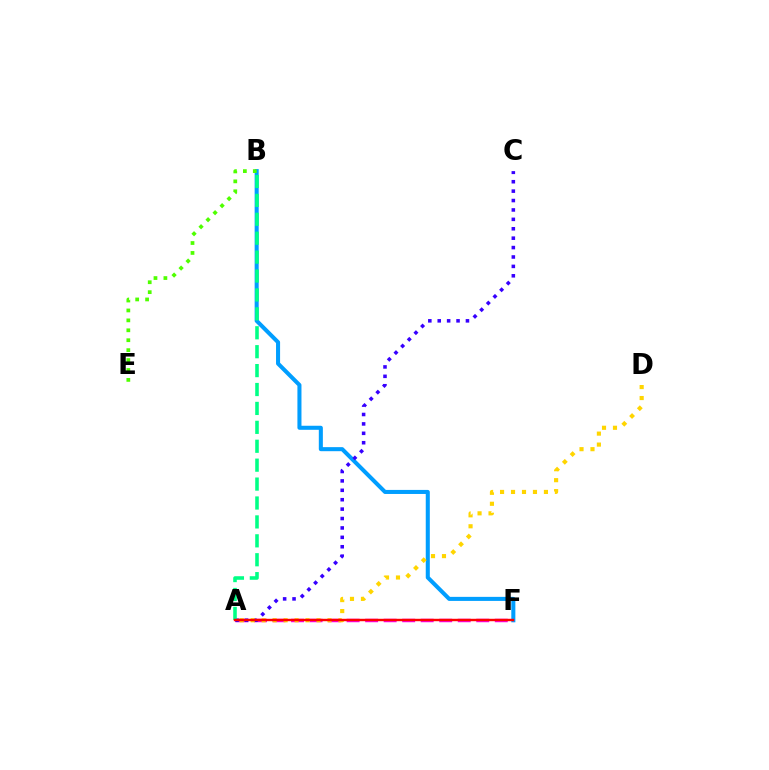{('B', 'F'): [{'color': '#009eff', 'line_style': 'solid', 'thickness': 2.92}], ('B', 'E'): [{'color': '#4fff00', 'line_style': 'dotted', 'thickness': 2.7}], ('A', 'F'): [{'color': '#ff00ed', 'line_style': 'dashed', 'thickness': 2.52}, {'color': '#ff0000', 'line_style': 'solid', 'thickness': 1.75}], ('A', 'C'): [{'color': '#3700ff', 'line_style': 'dotted', 'thickness': 2.56}], ('A', 'D'): [{'color': '#ffd500', 'line_style': 'dotted', 'thickness': 2.98}], ('A', 'B'): [{'color': '#00ff86', 'line_style': 'dashed', 'thickness': 2.57}]}